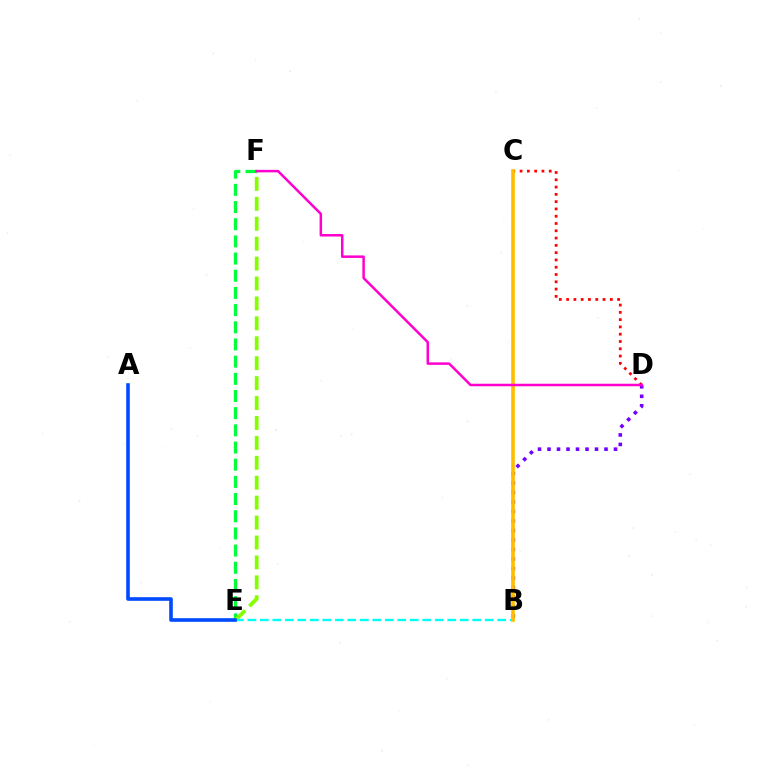{('E', 'F'): [{'color': '#00ff39', 'line_style': 'dashed', 'thickness': 2.33}, {'color': '#84ff00', 'line_style': 'dashed', 'thickness': 2.71}], ('B', 'D'): [{'color': '#7200ff', 'line_style': 'dotted', 'thickness': 2.58}], ('B', 'E'): [{'color': '#00fff6', 'line_style': 'dashed', 'thickness': 1.7}], ('A', 'E'): [{'color': '#004bff', 'line_style': 'solid', 'thickness': 2.61}], ('C', 'D'): [{'color': '#ff0000', 'line_style': 'dotted', 'thickness': 1.98}], ('B', 'C'): [{'color': '#ffbd00', 'line_style': 'solid', 'thickness': 2.64}], ('D', 'F'): [{'color': '#ff00cf', 'line_style': 'solid', 'thickness': 1.8}]}